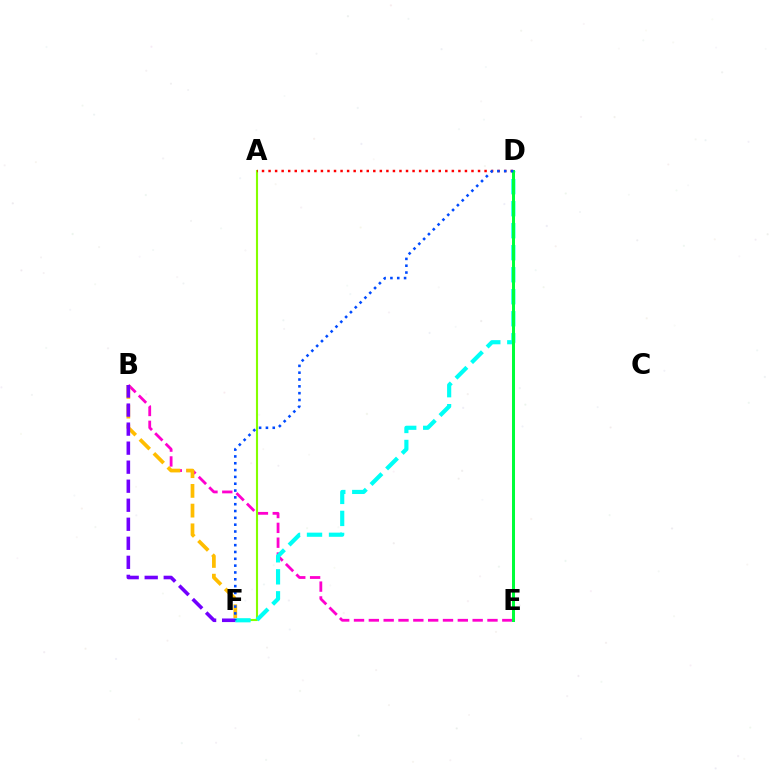{('B', 'E'): [{'color': '#ff00cf', 'line_style': 'dashed', 'thickness': 2.01}], ('B', 'F'): [{'color': '#ffbd00', 'line_style': 'dashed', 'thickness': 2.68}, {'color': '#7200ff', 'line_style': 'dashed', 'thickness': 2.59}], ('A', 'F'): [{'color': '#84ff00', 'line_style': 'solid', 'thickness': 1.52}], ('D', 'F'): [{'color': '#00fff6', 'line_style': 'dashed', 'thickness': 2.99}, {'color': '#004bff', 'line_style': 'dotted', 'thickness': 1.85}], ('A', 'D'): [{'color': '#ff0000', 'line_style': 'dotted', 'thickness': 1.78}], ('D', 'E'): [{'color': '#00ff39', 'line_style': 'solid', 'thickness': 2.17}]}